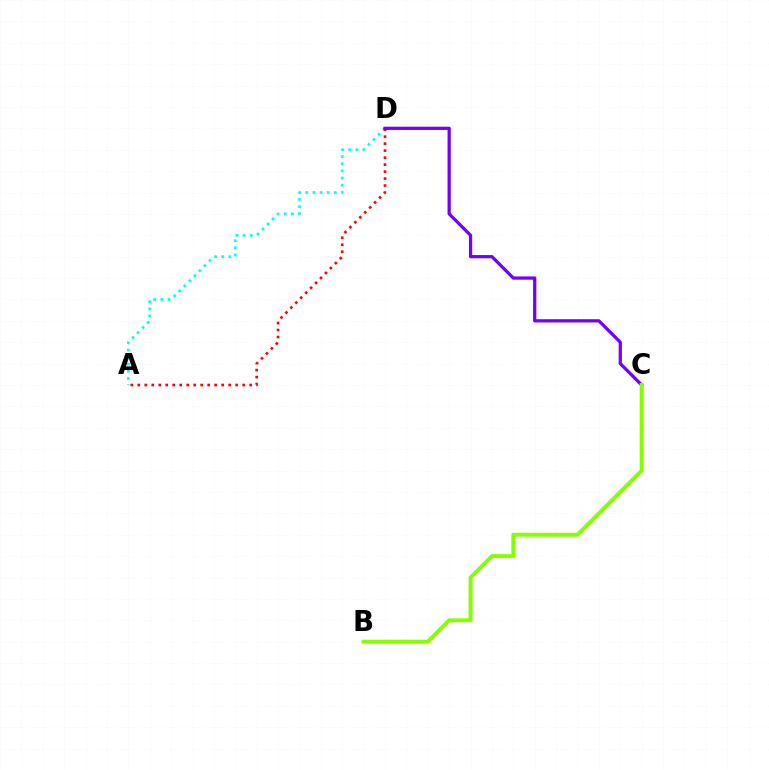{('A', 'D'): [{'color': '#00fff6', 'line_style': 'dotted', 'thickness': 1.94}, {'color': '#ff0000', 'line_style': 'dotted', 'thickness': 1.9}], ('C', 'D'): [{'color': '#7200ff', 'line_style': 'solid', 'thickness': 2.34}], ('B', 'C'): [{'color': '#84ff00', 'line_style': 'solid', 'thickness': 2.83}]}